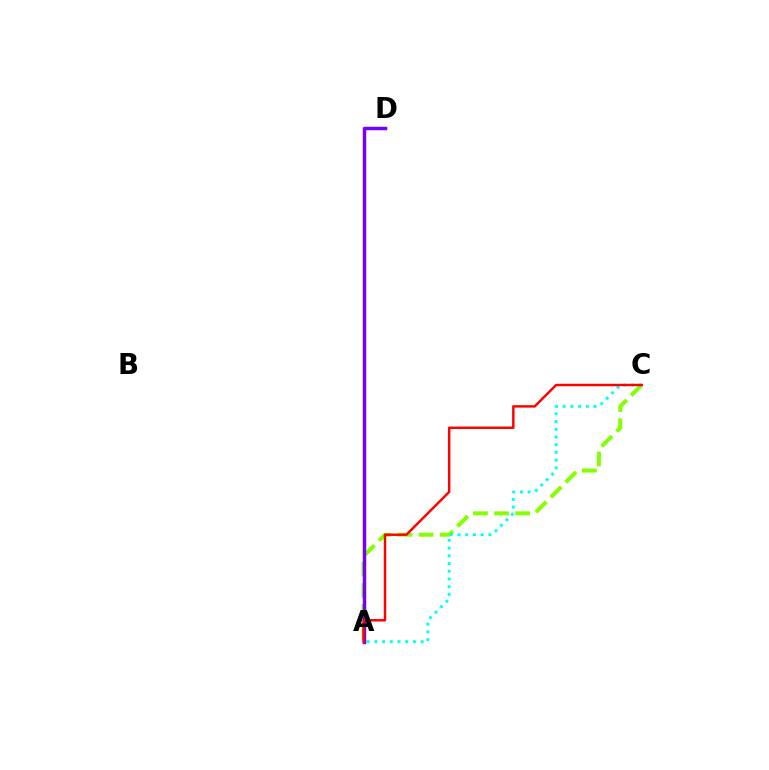{('A', 'C'): [{'color': '#84ff00', 'line_style': 'dashed', 'thickness': 2.87}, {'color': '#00fff6', 'line_style': 'dotted', 'thickness': 2.1}, {'color': '#ff0000', 'line_style': 'solid', 'thickness': 1.77}], ('A', 'D'): [{'color': '#7200ff', 'line_style': 'solid', 'thickness': 2.49}]}